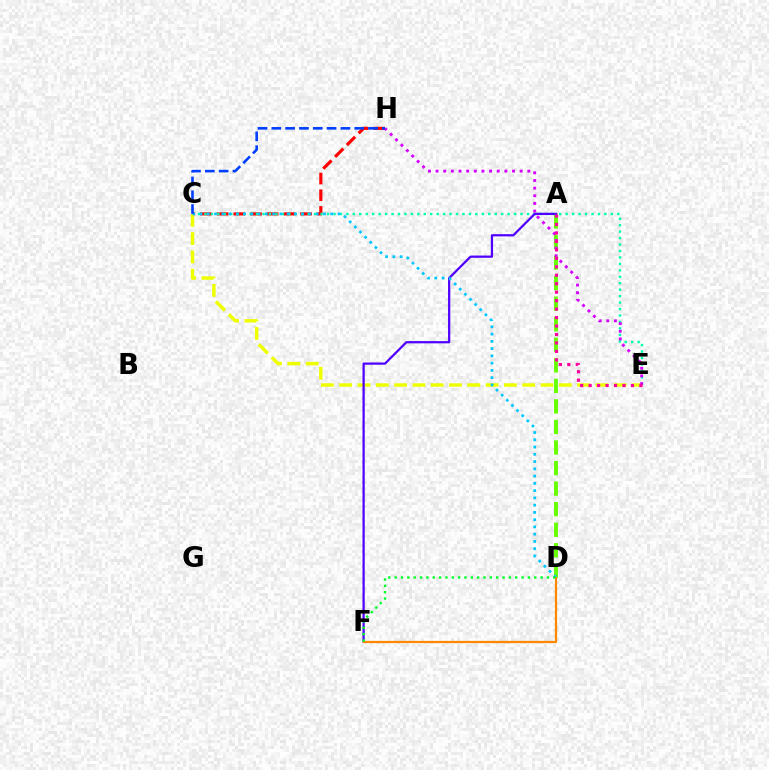{('C', 'H'): [{'color': '#ff0000', 'line_style': 'dashed', 'thickness': 2.27}, {'color': '#003fff', 'line_style': 'dashed', 'thickness': 1.88}], ('A', 'D'): [{'color': '#66ff00', 'line_style': 'dashed', 'thickness': 2.79}], ('C', 'E'): [{'color': '#00ffaf', 'line_style': 'dotted', 'thickness': 1.75}, {'color': '#eeff00', 'line_style': 'dashed', 'thickness': 2.49}], ('A', 'F'): [{'color': '#4f00ff', 'line_style': 'solid', 'thickness': 1.61}], ('C', 'D'): [{'color': '#00c7ff', 'line_style': 'dotted', 'thickness': 1.97}], ('D', 'F'): [{'color': '#ff8800', 'line_style': 'solid', 'thickness': 1.61}, {'color': '#00ff27', 'line_style': 'dotted', 'thickness': 1.72}], ('E', 'H'): [{'color': '#d600ff', 'line_style': 'dotted', 'thickness': 2.08}], ('A', 'E'): [{'color': '#ff00a0', 'line_style': 'dotted', 'thickness': 2.3}]}